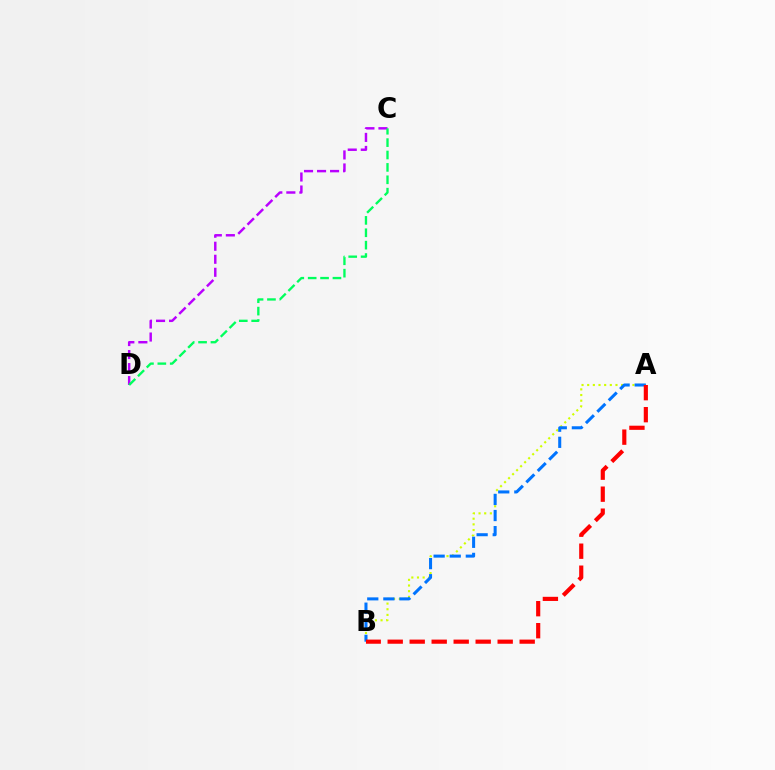{('A', 'B'): [{'color': '#d1ff00', 'line_style': 'dotted', 'thickness': 1.54}, {'color': '#0074ff', 'line_style': 'dashed', 'thickness': 2.19}, {'color': '#ff0000', 'line_style': 'dashed', 'thickness': 2.99}], ('C', 'D'): [{'color': '#b900ff', 'line_style': 'dashed', 'thickness': 1.77}, {'color': '#00ff5c', 'line_style': 'dashed', 'thickness': 1.68}]}